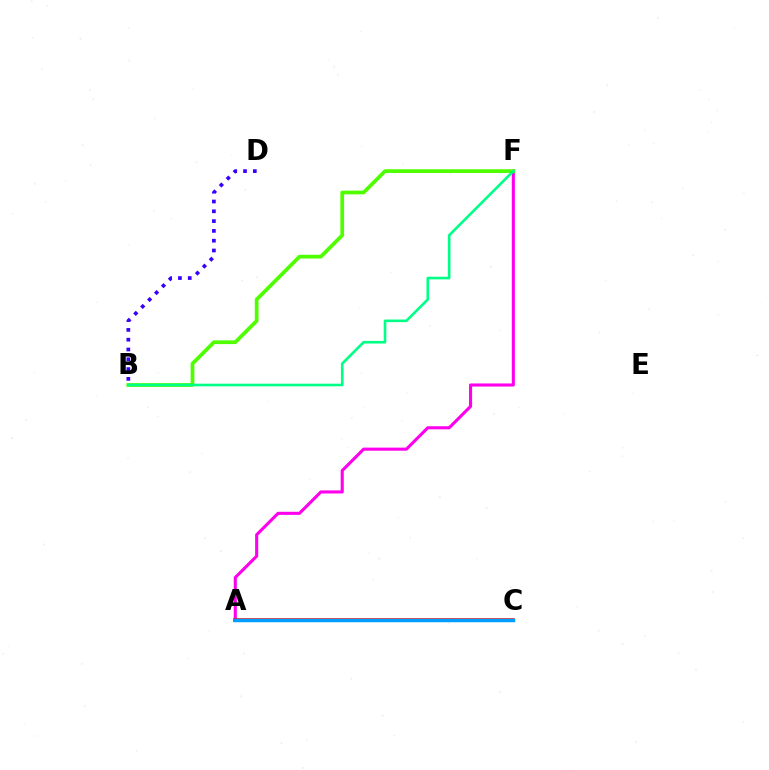{('A', 'C'): [{'color': '#ffd500', 'line_style': 'dashed', 'thickness': 1.55}, {'color': '#ff0000', 'line_style': 'solid', 'thickness': 2.54}, {'color': '#009eff', 'line_style': 'solid', 'thickness': 2.51}], ('A', 'F'): [{'color': '#ff00ed', 'line_style': 'solid', 'thickness': 2.22}], ('B', 'F'): [{'color': '#4fff00', 'line_style': 'solid', 'thickness': 2.69}, {'color': '#00ff86', 'line_style': 'solid', 'thickness': 1.89}], ('B', 'D'): [{'color': '#3700ff', 'line_style': 'dotted', 'thickness': 2.66}]}